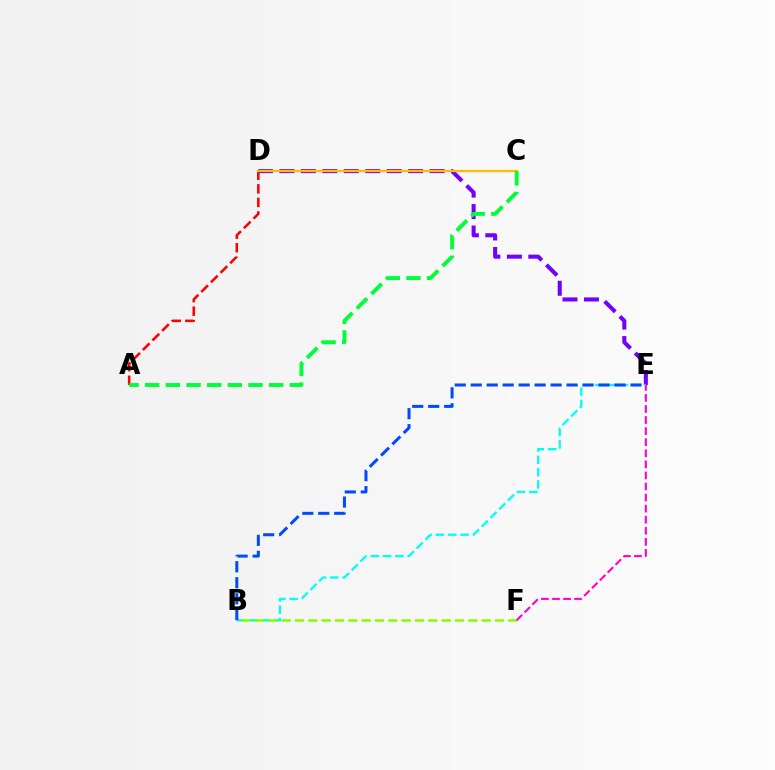{('A', 'D'): [{'color': '#ff0000', 'line_style': 'dashed', 'thickness': 1.84}], ('D', 'E'): [{'color': '#7200ff', 'line_style': 'dashed', 'thickness': 2.92}], ('C', 'D'): [{'color': '#ffbd00', 'line_style': 'solid', 'thickness': 1.65}], ('A', 'C'): [{'color': '#00ff39', 'line_style': 'dashed', 'thickness': 2.81}], ('B', 'E'): [{'color': '#00fff6', 'line_style': 'dashed', 'thickness': 1.68}, {'color': '#004bff', 'line_style': 'dashed', 'thickness': 2.17}], ('B', 'F'): [{'color': '#84ff00', 'line_style': 'dashed', 'thickness': 1.81}], ('E', 'F'): [{'color': '#ff00cf', 'line_style': 'dashed', 'thickness': 1.5}]}